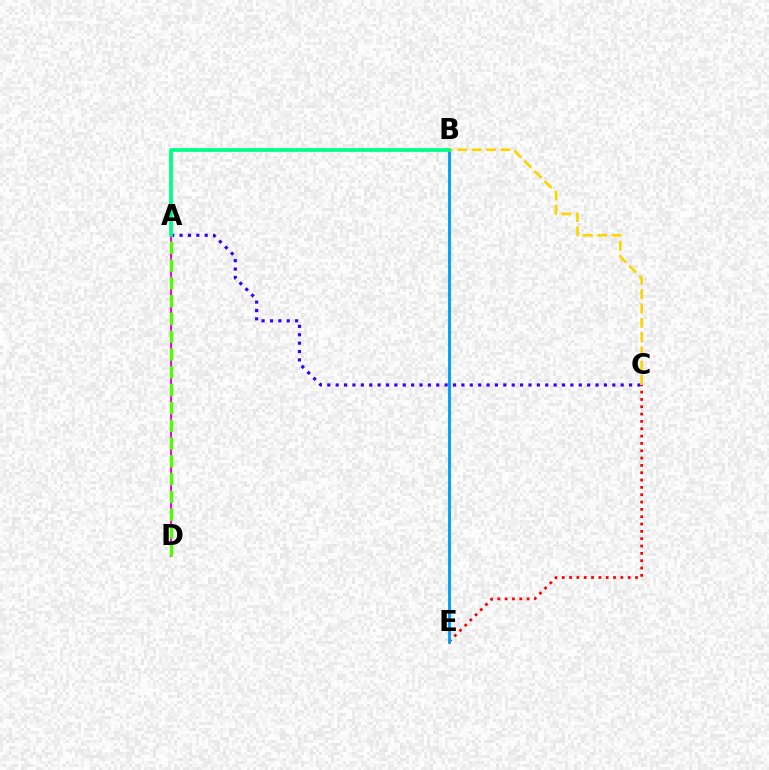{('C', 'E'): [{'color': '#ff0000', 'line_style': 'dotted', 'thickness': 1.99}], ('A', 'D'): [{'color': '#ff00ed', 'line_style': 'solid', 'thickness': 1.51}, {'color': '#4fff00', 'line_style': 'dashed', 'thickness': 2.42}], ('A', 'C'): [{'color': '#3700ff', 'line_style': 'dotted', 'thickness': 2.28}], ('B', 'C'): [{'color': '#ffd500', 'line_style': 'dashed', 'thickness': 1.94}], ('B', 'E'): [{'color': '#009eff', 'line_style': 'solid', 'thickness': 2.07}], ('A', 'B'): [{'color': '#00ff86', 'line_style': 'solid', 'thickness': 2.68}]}